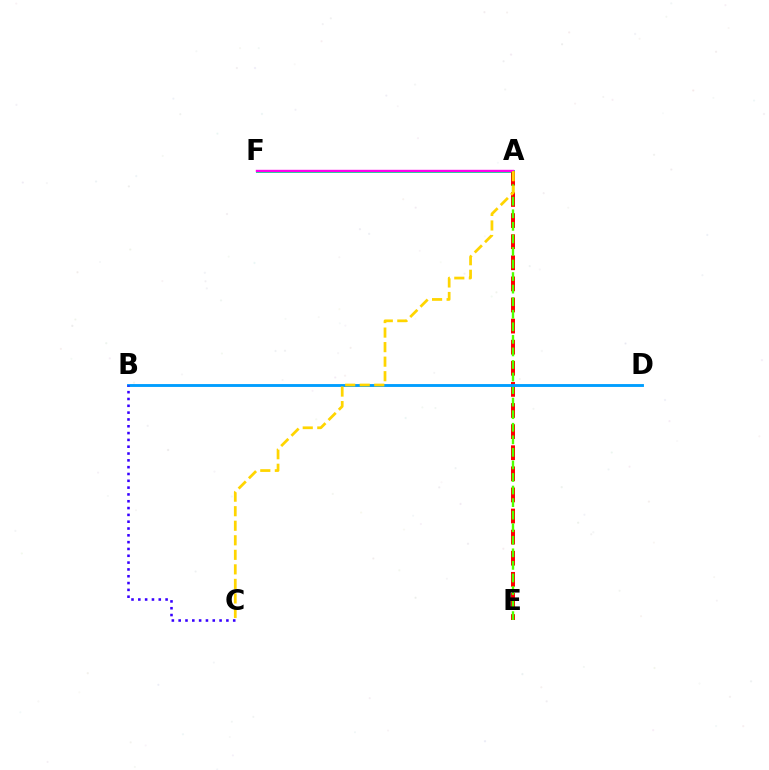{('A', 'F'): [{'color': '#00ff86', 'line_style': 'solid', 'thickness': 2.14}, {'color': '#ff00ed', 'line_style': 'solid', 'thickness': 1.73}], ('A', 'E'): [{'color': '#ff0000', 'line_style': 'dashed', 'thickness': 2.87}, {'color': '#4fff00', 'line_style': 'dashed', 'thickness': 1.71}], ('B', 'D'): [{'color': '#009eff', 'line_style': 'solid', 'thickness': 2.07}], ('A', 'C'): [{'color': '#ffd500', 'line_style': 'dashed', 'thickness': 1.97}], ('B', 'C'): [{'color': '#3700ff', 'line_style': 'dotted', 'thickness': 1.85}]}